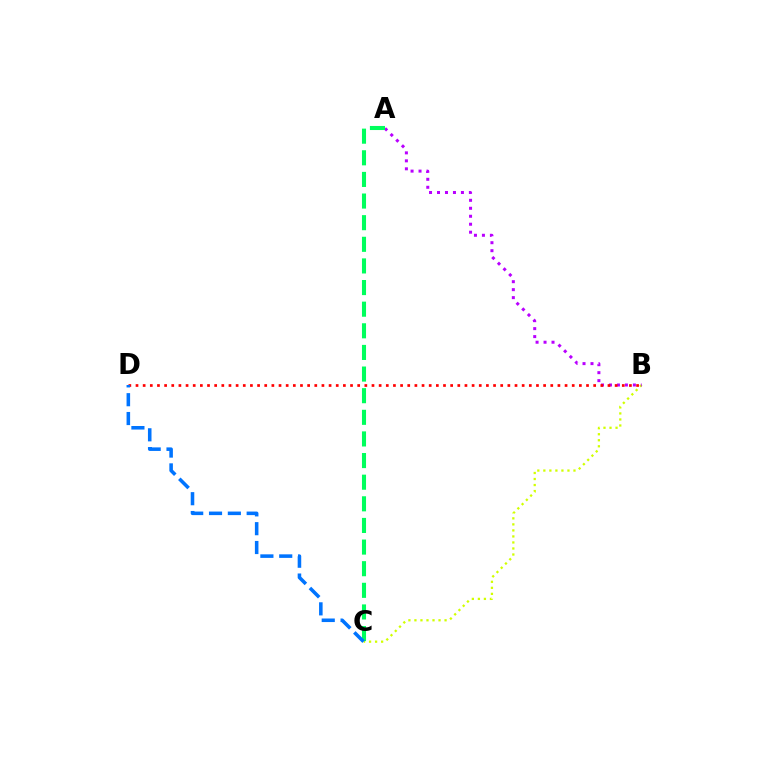{('B', 'C'): [{'color': '#d1ff00', 'line_style': 'dotted', 'thickness': 1.64}], ('A', 'B'): [{'color': '#b900ff', 'line_style': 'dotted', 'thickness': 2.17}], ('A', 'C'): [{'color': '#00ff5c', 'line_style': 'dashed', 'thickness': 2.94}], ('B', 'D'): [{'color': '#ff0000', 'line_style': 'dotted', 'thickness': 1.94}], ('C', 'D'): [{'color': '#0074ff', 'line_style': 'dashed', 'thickness': 2.56}]}